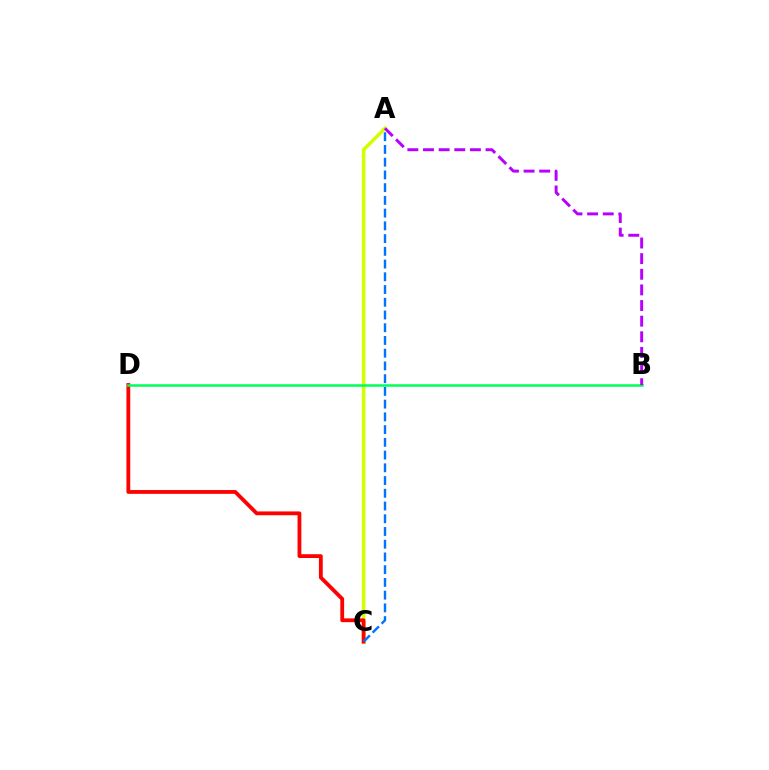{('A', 'C'): [{'color': '#d1ff00', 'line_style': 'solid', 'thickness': 2.56}, {'color': '#0074ff', 'line_style': 'dashed', 'thickness': 1.73}], ('C', 'D'): [{'color': '#ff0000', 'line_style': 'solid', 'thickness': 2.74}], ('B', 'D'): [{'color': '#00ff5c', 'line_style': 'solid', 'thickness': 1.82}], ('A', 'B'): [{'color': '#b900ff', 'line_style': 'dashed', 'thickness': 2.12}]}